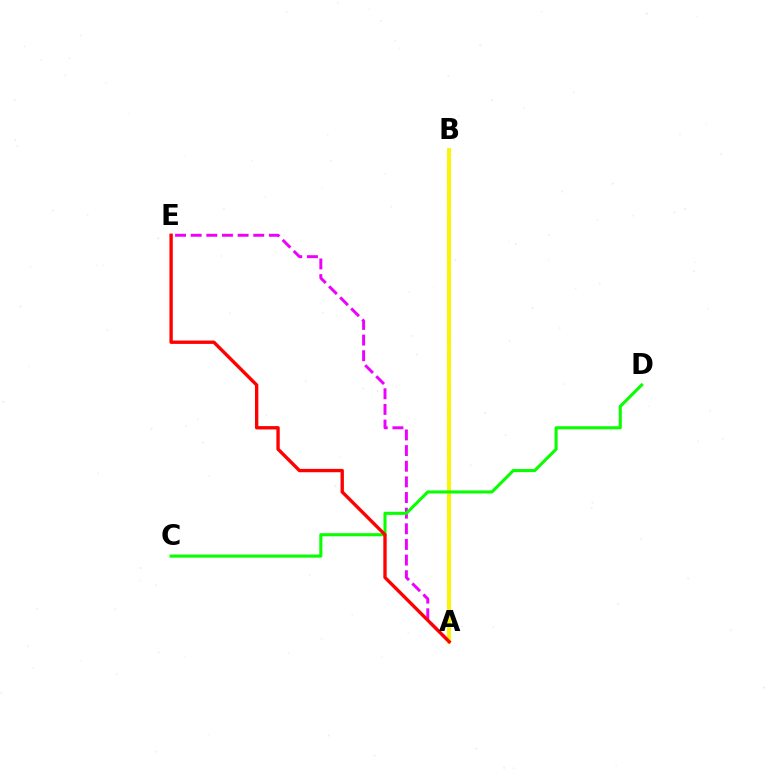{('A', 'B'): [{'color': '#0010ff', 'line_style': 'dotted', 'thickness': 1.68}, {'color': '#00fff6', 'line_style': 'dotted', 'thickness': 2.55}, {'color': '#fcf500', 'line_style': 'solid', 'thickness': 2.82}], ('A', 'E'): [{'color': '#ee00ff', 'line_style': 'dashed', 'thickness': 2.12}, {'color': '#ff0000', 'line_style': 'solid', 'thickness': 2.42}], ('C', 'D'): [{'color': '#08ff00', 'line_style': 'solid', 'thickness': 2.21}]}